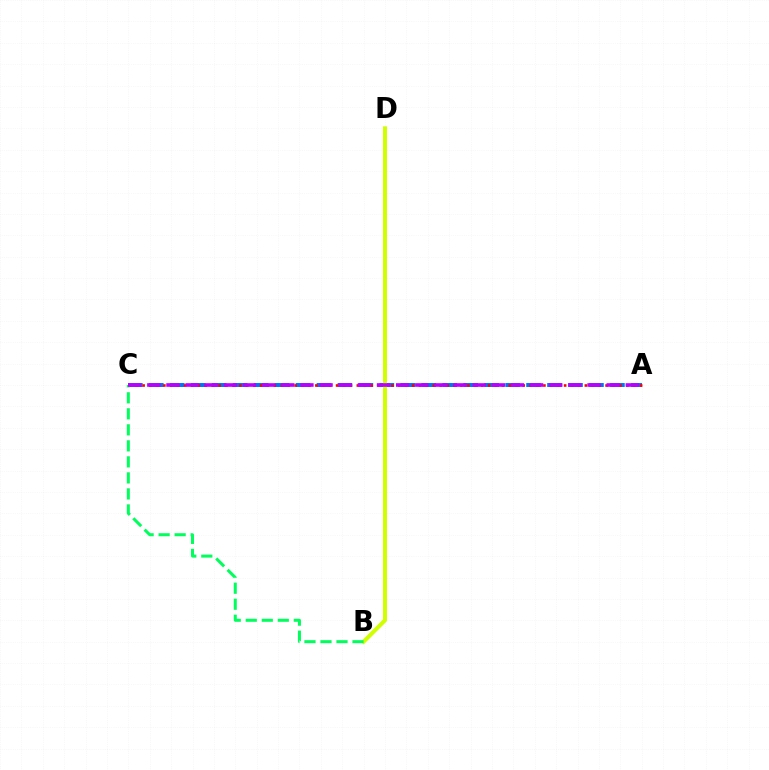{('A', 'C'): [{'color': '#0074ff', 'line_style': 'dashed', 'thickness': 2.85}, {'color': '#ff0000', 'line_style': 'dotted', 'thickness': 1.88}, {'color': '#b900ff', 'line_style': 'dashed', 'thickness': 2.6}], ('B', 'D'): [{'color': '#d1ff00', 'line_style': 'solid', 'thickness': 2.9}], ('B', 'C'): [{'color': '#00ff5c', 'line_style': 'dashed', 'thickness': 2.18}]}